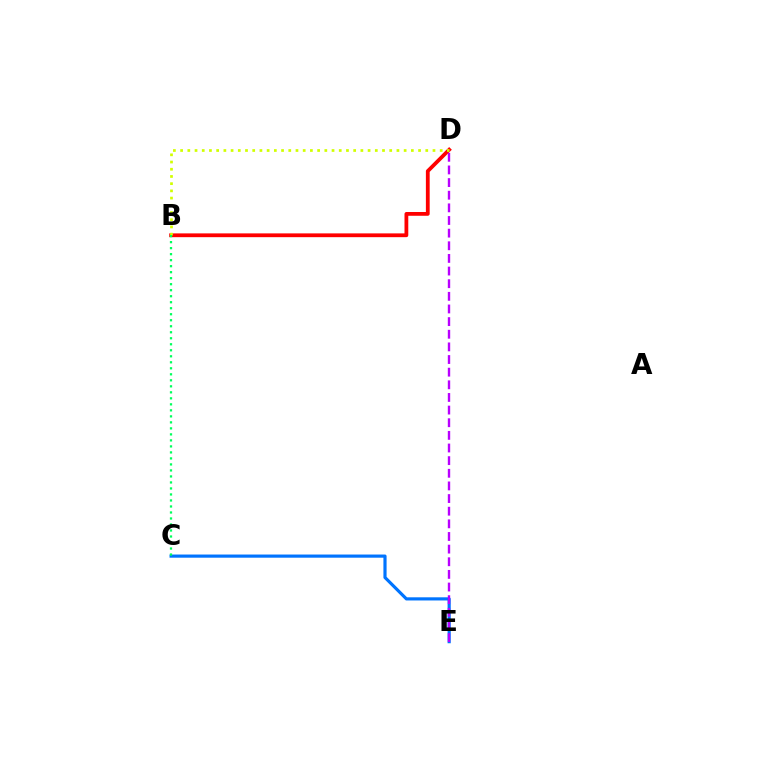{('B', 'D'): [{'color': '#ff0000', 'line_style': 'solid', 'thickness': 2.73}, {'color': '#d1ff00', 'line_style': 'dotted', 'thickness': 1.96}], ('C', 'E'): [{'color': '#0074ff', 'line_style': 'solid', 'thickness': 2.28}], ('D', 'E'): [{'color': '#b900ff', 'line_style': 'dashed', 'thickness': 1.72}], ('B', 'C'): [{'color': '#00ff5c', 'line_style': 'dotted', 'thickness': 1.63}]}